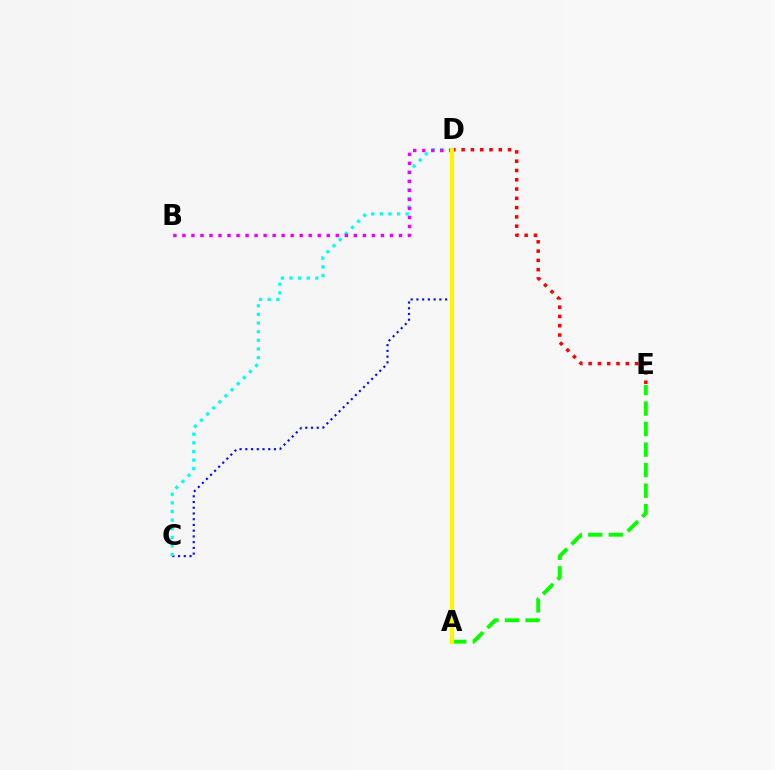{('D', 'E'): [{'color': '#ff0000', 'line_style': 'dotted', 'thickness': 2.52}], ('C', 'D'): [{'color': '#0010ff', 'line_style': 'dotted', 'thickness': 1.56}, {'color': '#00fff6', 'line_style': 'dotted', 'thickness': 2.34}], ('A', 'E'): [{'color': '#08ff00', 'line_style': 'dashed', 'thickness': 2.79}], ('B', 'D'): [{'color': '#ee00ff', 'line_style': 'dotted', 'thickness': 2.45}], ('A', 'D'): [{'color': '#fcf500', 'line_style': 'solid', 'thickness': 2.99}]}